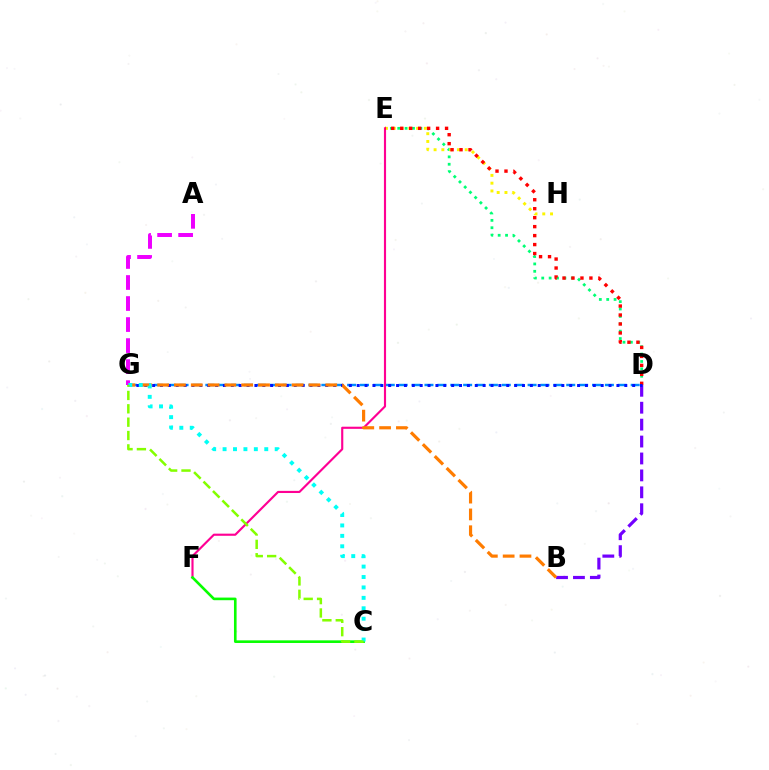{('D', 'E'): [{'color': '#00ff74', 'line_style': 'dotted', 'thickness': 2.01}, {'color': '#ff0000', 'line_style': 'dotted', 'thickness': 2.44}], ('E', 'H'): [{'color': '#fcf500', 'line_style': 'dotted', 'thickness': 2.11}], ('D', 'G'): [{'color': '#008cff', 'line_style': 'dashed', 'thickness': 1.75}, {'color': '#0010ff', 'line_style': 'dotted', 'thickness': 2.14}], ('E', 'F'): [{'color': '#ff0094', 'line_style': 'solid', 'thickness': 1.54}], ('B', 'D'): [{'color': '#7200ff', 'line_style': 'dashed', 'thickness': 2.3}], ('A', 'G'): [{'color': '#ee00ff', 'line_style': 'dashed', 'thickness': 2.86}], ('C', 'F'): [{'color': '#08ff00', 'line_style': 'solid', 'thickness': 1.89}], ('B', 'G'): [{'color': '#ff7c00', 'line_style': 'dashed', 'thickness': 2.28}], ('C', 'G'): [{'color': '#00fff6', 'line_style': 'dotted', 'thickness': 2.83}, {'color': '#84ff00', 'line_style': 'dashed', 'thickness': 1.82}]}